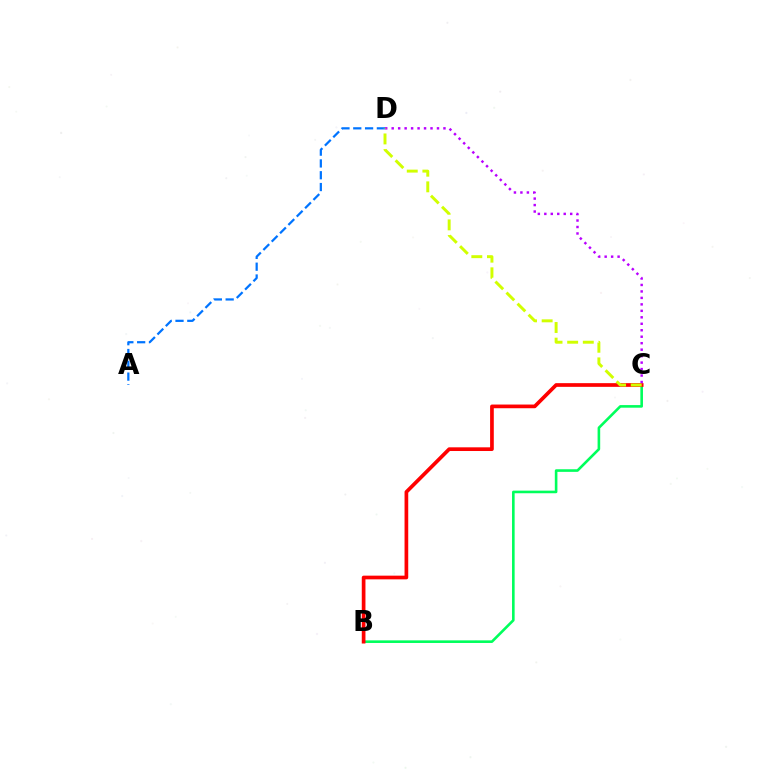{('A', 'D'): [{'color': '#0074ff', 'line_style': 'dashed', 'thickness': 1.6}], ('B', 'C'): [{'color': '#00ff5c', 'line_style': 'solid', 'thickness': 1.88}, {'color': '#ff0000', 'line_style': 'solid', 'thickness': 2.66}], ('C', 'D'): [{'color': '#b900ff', 'line_style': 'dotted', 'thickness': 1.76}, {'color': '#d1ff00', 'line_style': 'dashed', 'thickness': 2.12}]}